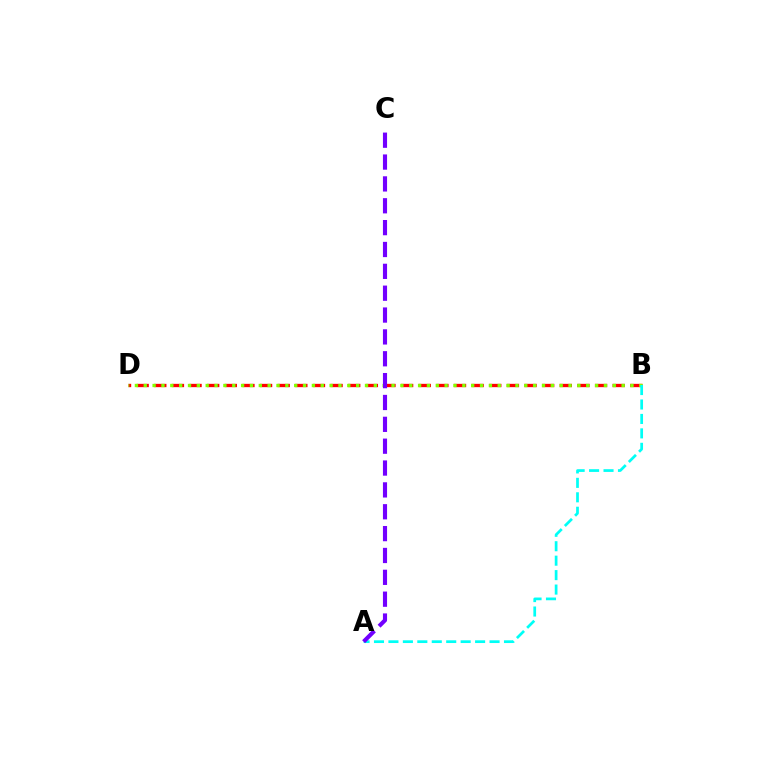{('B', 'D'): [{'color': '#ff0000', 'line_style': 'dashed', 'thickness': 2.4}, {'color': '#84ff00', 'line_style': 'dotted', 'thickness': 2.4}], ('A', 'B'): [{'color': '#00fff6', 'line_style': 'dashed', 'thickness': 1.96}], ('A', 'C'): [{'color': '#7200ff', 'line_style': 'dashed', 'thickness': 2.97}]}